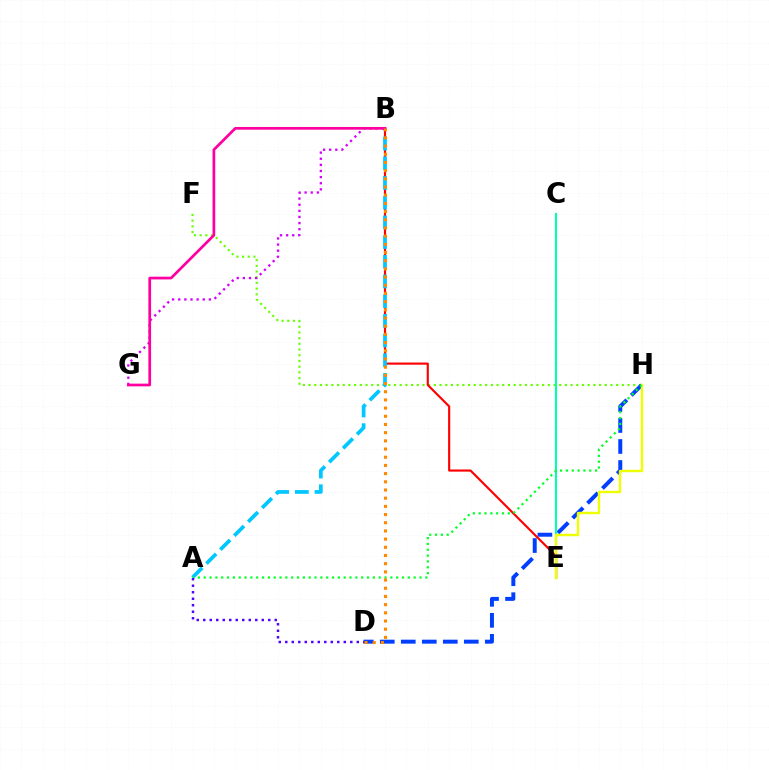{('F', 'H'): [{'color': '#66ff00', 'line_style': 'dotted', 'thickness': 1.55}], ('D', 'H'): [{'color': '#003fff', 'line_style': 'dashed', 'thickness': 2.85}], ('B', 'G'): [{'color': '#d600ff', 'line_style': 'dotted', 'thickness': 1.66}, {'color': '#ff00a0', 'line_style': 'solid', 'thickness': 1.96}], ('C', 'E'): [{'color': '#00ffaf', 'line_style': 'solid', 'thickness': 1.5}], ('B', 'E'): [{'color': '#ff0000', 'line_style': 'solid', 'thickness': 1.54}], ('A', 'B'): [{'color': '#00c7ff', 'line_style': 'dashed', 'thickness': 2.68}], ('E', 'H'): [{'color': '#eeff00', 'line_style': 'solid', 'thickness': 1.72}], ('A', 'H'): [{'color': '#00ff27', 'line_style': 'dotted', 'thickness': 1.58}], ('A', 'D'): [{'color': '#4f00ff', 'line_style': 'dotted', 'thickness': 1.77}], ('B', 'D'): [{'color': '#ff8800', 'line_style': 'dotted', 'thickness': 2.22}]}